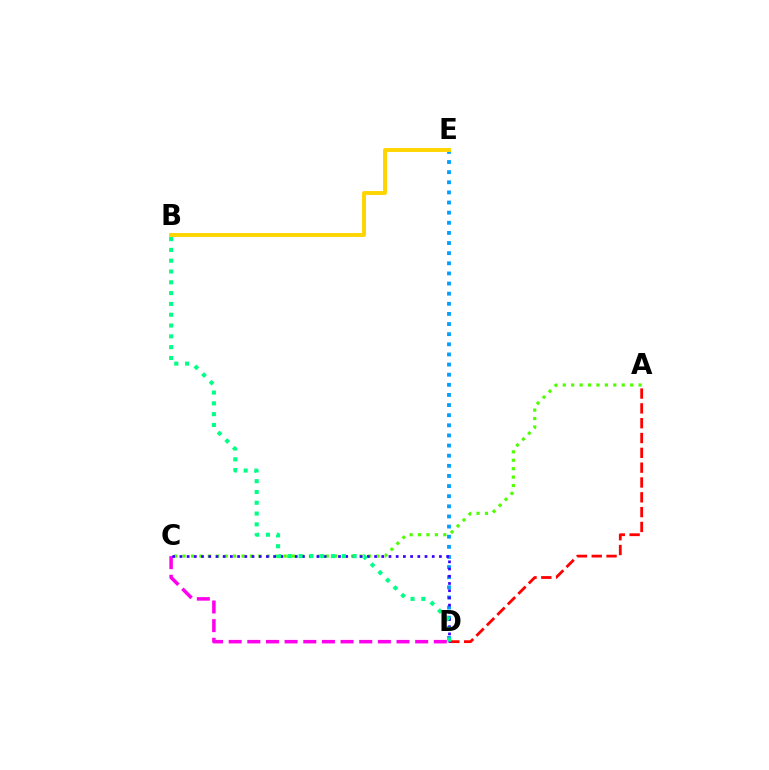{('A', 'D'): [{'color': '#ff0000', 'line_style': 'dashed', 'thickness': 2.01}], ('A', 'C'): [{'color': '#4fff00', 'line_style': 'dotted', 'thickness': 2.29}], ('D', 'E'): [{'color': '#009eff', 'line_style': 'dotted', 'thickness': 2.75}], ('C', 'D'): [{'color': '#ff00ed', 'line_style': 'dashed', 'thickness': 2.53}, {'color': '#3700ff', 'line_style': 'dotted', 'thickness': 1.96}], ('B', 'D'): [{'color': '#00ff86', 'line_style': 'dotted', 'thickness': 2.94}], ('B', 'E'): [{'color': '#ffd500', 'line_style': 'solid', 'thickness': 2.81}]}